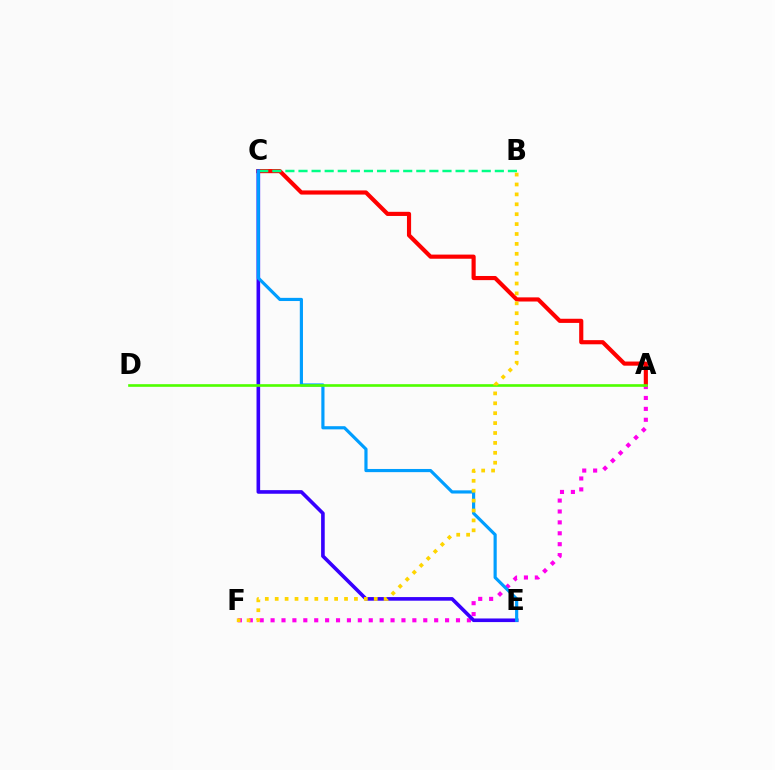{('A', 'C'): [{'color': '#ff0000', 'line_style': 'solid', 'thickness': 2.98}], ('A', 'F'): [{'color': '#ff00ed', 'line_style': 'dotted', 'thickness': 2.96}], ('C', 'E'): [{'color': '#3700ff', 'line_style': 'solid', 'thickness': 2.61}, {'color': '#009eff', 'line_style': 'solid', 'thickness': 2.28}], ('B', 'C'): [{'color': '#00ff86', 'line_style': 'dashed', 'thickness': 1.78}], ('A', 'D'): [{'color': '#4fff00', 'line_style': 'solid', 'thickness': 1.9}], ('B', 'F'): [{'color': '#ffd500', 'line_style': 'dotted', 'thickness': 2.69}]}